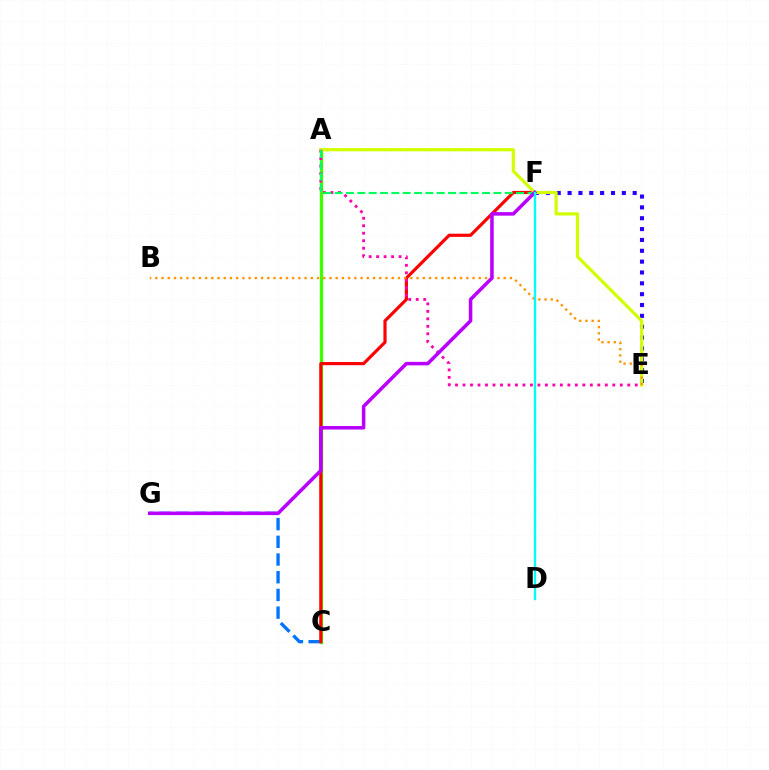{('C', 'G'): [{'color': '#0074ff', 'line_style': 'dashed', 'thickness': 2.4}], ('A', 'C'): [{'color': '#3dff00', 'line_style': 'solid', 'thickness': 2.41}], ('E', 'F'): [{'color': '#2500ff', 'line_style': 'dotted', 'thickness': 2.95}], ('C', 'F'): [{'color': '#ff0000', 'line_style': 'solid', 'thickness': 2.28}], ('A', 'E'): [{'color': '#d1ff00', 'line_style': 'solid', 'thickness': 2.3}, {'color': '#ff00ac', 'line_style': 'dotted', 'thickness': 2.03}], ('B', 'E'): [{'color': '#ff9400', 'line_style': 'dotted', 'thickness': 1.69}], ('A', 'F'): [{'color': '#00ff5c', 'line_style': 'dashed', 'thickness': 1.54}], ('F', 'G'): [{'color': '#b900ff', 'line_style': 'solid', 'thickness': 2.55}], ('D', 'F'): [{'color': '#00fff6', 'line_style': 'solid', 'thickness': 1.7}]}